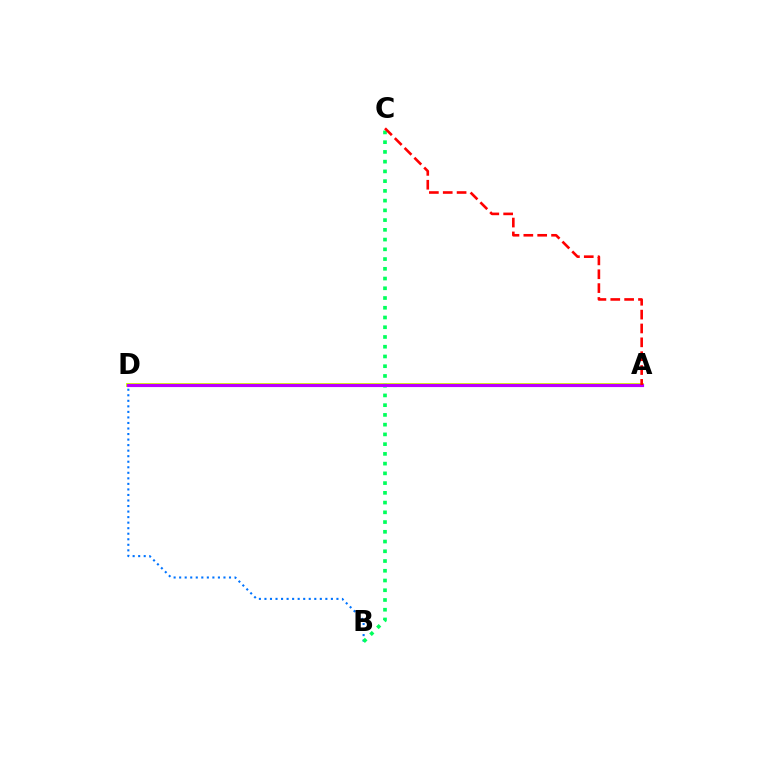{('A', 'D'): [{'color': '#d1ff00', 'line_style': 'solid', 'thickness': 2.8}, {'color': '#b900ff', 'line_style': 'solid', 'thickness': 2.27}], ('B', 'D'): [{'color': '#0074ff', 'line_style': 'dotted', 'thickness': 1.5}], ('B', 'C'): [{'color': '#00ff5c', 'line_style': 'dotted', 'thickness': 2.65}], ('A', 'C'): [{'color': '#ff0000', 'line_style': 'dashed', 'thickness': 1.88}]}